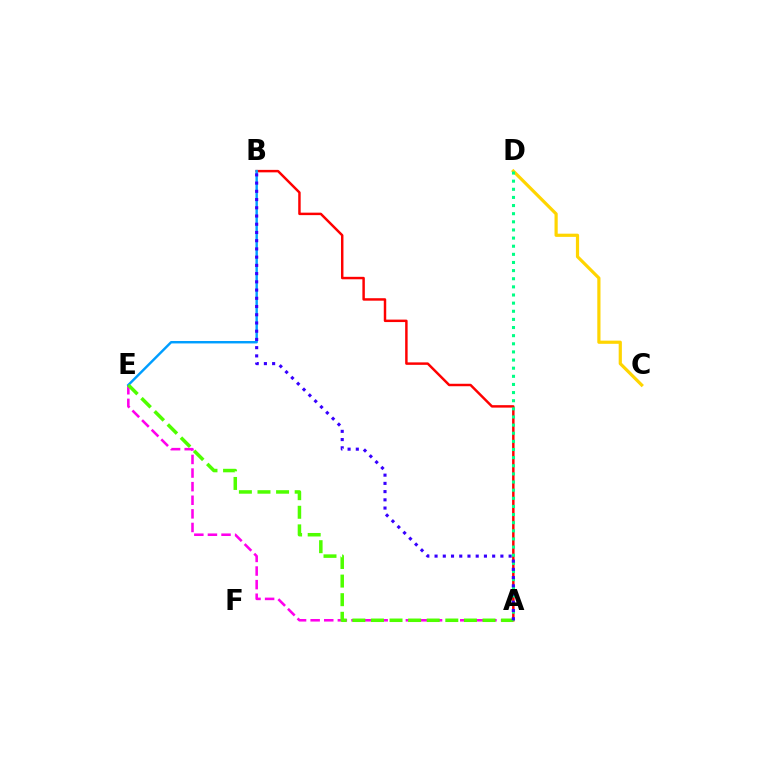{('A', 'B'): [{'color': '#ff0000', 'line_style': 'solid', 'thickness': 1.77}, {'color': '#3700ff', 'line_style': 'dotted', 'thickness': 2.24}], ('A', 'E'): [{'color': '#ff00ed', 'line_style': 'dashed', 'thickness': 1.85}, {'color': '#4fff00', 'line_style': 'dashed', 'thickness': 2.53}], ('C', 'D'): [{'color': '#ffd500', 'line_style': 'solid', 'thickness': 2.3}], ('B', 'E'): [{'color': '#009eff', 'line_style': 'solid', 'thickness': 1.75}], ('A', 'D'): [{'color': '#00ff86', 'line_style': 'dotted', 'thickness': 2.21}]}